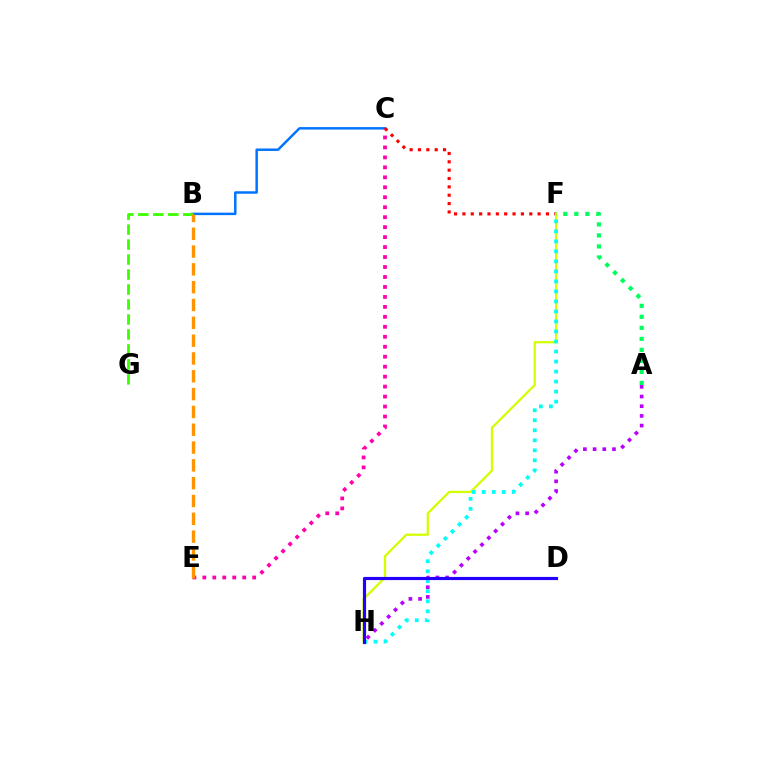{('B', 'C'): [{'color': '#0074ff', 'line_style': 'solid', 'thickness': 1.79}], ('C', 'E'): [{'color': '#ff00ac', 'line_style': 'dotted', 'thickness': 2.71}], ('C', 'F'): [{'color': '#ff0000', 'line_style': 'dotted', 'thickness': 2.27}], ('F', 'H'): [{'color': '#d1ff00', 'line_style': 'solid', 'thickness': 1.63}, {'color': '#00fff6', 'line_style': 'dotted', 'thickness': 2.72}], ('A', 'H'): [{'color': '#b900ff', 'line_style': 'dotted', 'thickness': 2.63}], ('B', 'G'): [{'color': '#3dff00', 'line_style': 'dashed', 'thickness': 2.03}], ('D', 'H'): [{'color': '#2500ff', 'line_style': 'solid', 'thickness': 2.27}], ('B', 'E'): [{'color': '#ff9400', 'line_style': 'dashed', 'thickness': 2.42}], ('A', 'F'): [{'color': '#00ff5c', 'line_style': 'dotted', 'thickness': 2.99}]}